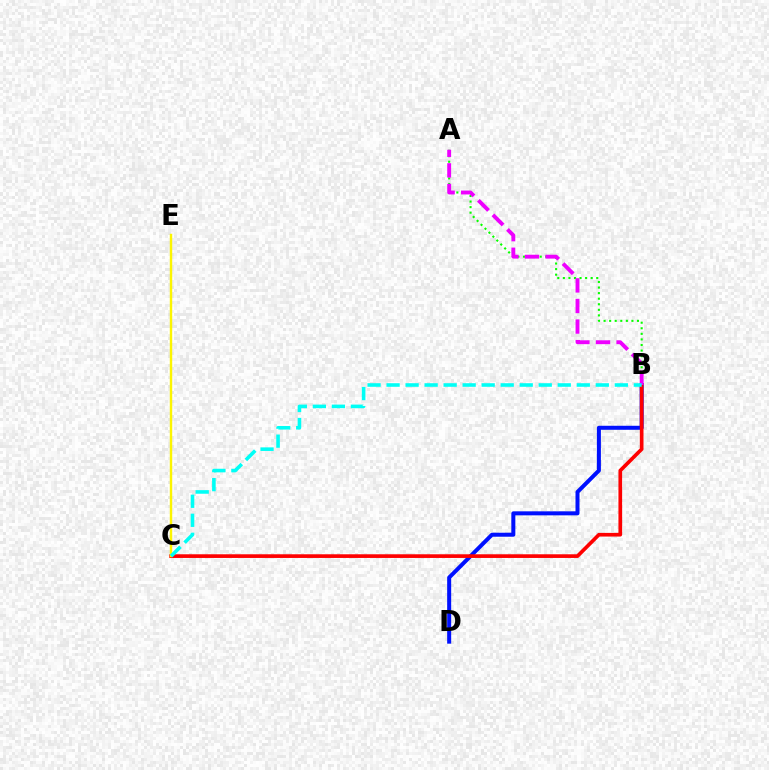{('B', 'D'): [{'color': '#0010ff', 'line_style': 'solid', 'thickness': 2.89}], ('B', 'C'): [{'color': '#ff0000', 'line_style': 'solid', 'thickness': 2.64}, {'color': '#00fff6', 'line_style': 'dashed', 'thickness': 2.58}], ('A', 'B'): [{'color': '#08ff00', 'line_style': 'dotted', 'thickness': 1.51}, {'color': '#ee00ff', 'line_style': 'dashed', 'thickness': 2.8}], ('C', 'E'): [{'color': '#fcf500', 'line_style': 'solid', 'thickness': 1.74}]}